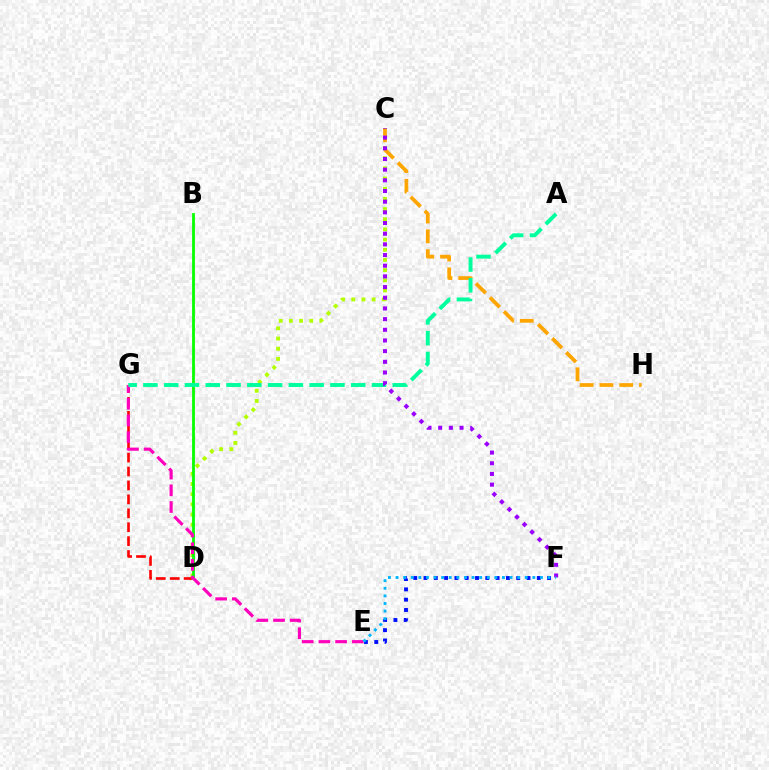{('E', 'F'): [{'color': '#0010ff', 'line_style': 'dotted', 'thickness': 2.8}, {'color': '#00b5ff', 'line_style': 'dotted', 'thickness': 2.07}], ('C', 'D'): [{'color': '#b3ff00', 'line_style': 'dotted', 'thickness': 2.77}], ('D', 'G'): [{'color': '#ff0000', 'line_style': 'dashed', 'thickness': 1.89}], ('B', 'D'): [{'color': '#08ff00', 'line_style': 'solid', 'thickness': 2.01}], ('C', 'H'): [{'color': '#ffa500', 'line_style': 'dashed', 'thickness': 2.69}], ('E', 'G'): [{'color': '#ff00bd', 'line_style': 'dashed', 'thickness': 2.27}], ('A', 'G'): [{'color': '#00ff9d', 'line_style': 'dashed', 'thickness': 2.82}], ('C', 'F'): [{'color': '#9b00ff', 'line_style': 'dotted', 'thickness': 2.9}]}